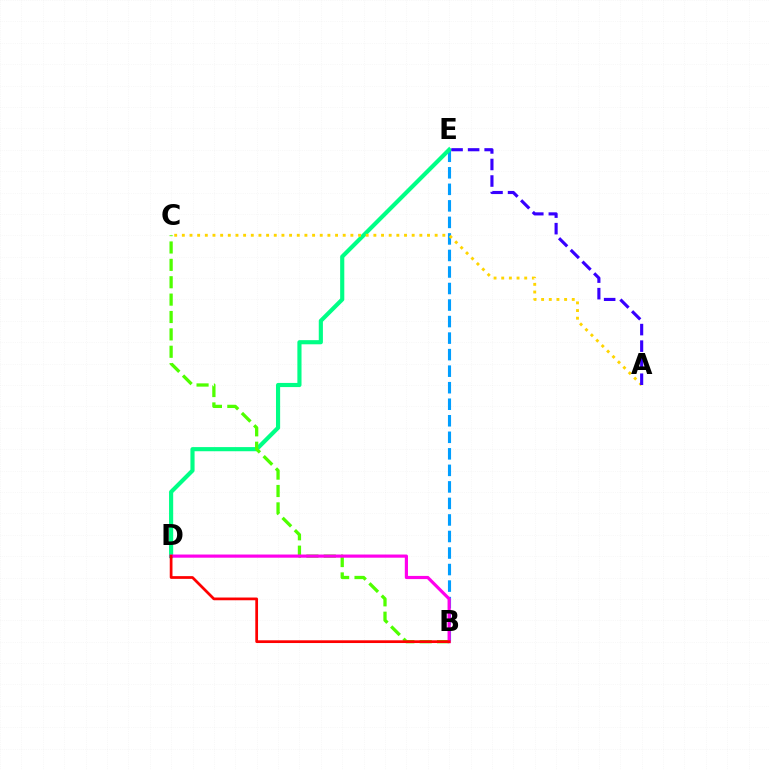{('B', 'E'): [{'color': '#009eff', 'line_style': 'dashed', 'thickness': 2.25}], ('D', 'E'): [{'color': '#00ff86', 'line_style': 'solid', 'thickness': 2.98}], ('A', 'C'): [{'color': '#ffd500', 'line_style': 'dotted', 'thickness': 2.08}], ('B', 'C'): [{'color': '#4fff00', 'line_style': 'dashed', 'thickness': 2.36}], ('B', 'D'): [{'color': '#ff00ed', 'line_style': 'solid', 'thickness': 2.28}, {'color': '#ff0000', 'line_style': 'solid', 'thickness': 1.97}], ('A', 'E'): [{'color': '#3700ff', 'line_style': 'dashed', 'thickness': 2.25}]}